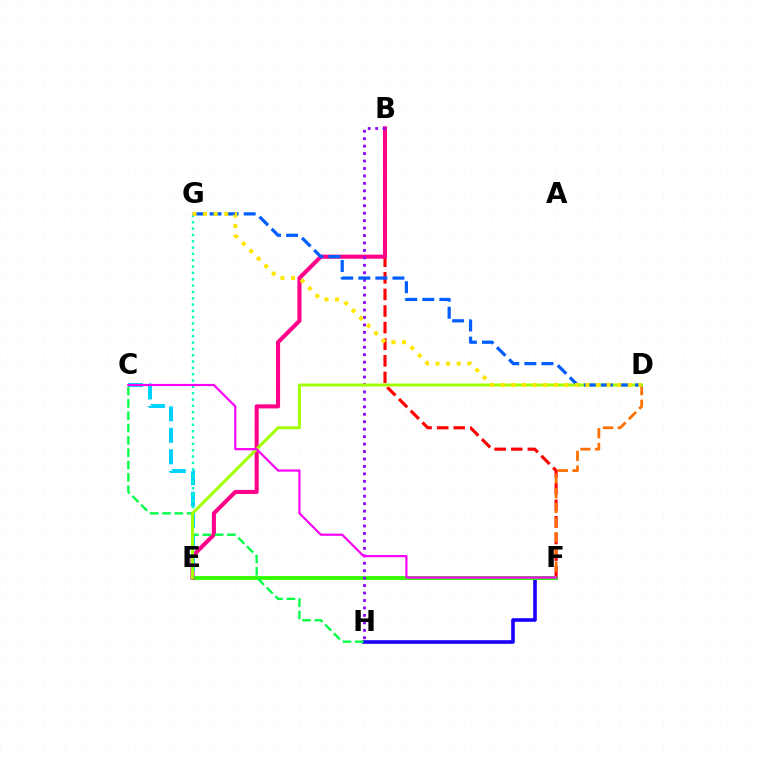{('B', 'F'): [{'color': '#ff0000', 'line_style': 'dashed', 'thickness': 2.25}], ('F', 'H'): [{'color': '#1900ff', 'line_style': 'solid', 'thickness': 2.59}], ('E', 'F'): [{'color': '#31ff00', 'line_style': 'solid', 'thickness': 2.75}], ('B', 'E'): [{'color': '#ff0088', 'line_style': 'solid', 'thickness': 2.93}], ('C', 'E'): [{'color': '#00d3ff', 'line_style': 'dashed', 'thickness': 2.92}], ('D', 'F'): [{'color': '#ff7000', 'line_style': 'dashed', 'thickness': 1.99}], ('E', 'G'): [{'color': '#00ffbb', 'line_style': 'dotted', 'thickness': 1.72}], ('C', 'H'): [{'color': '#00ff45', 'line_style': 'dashed', 'thickness': 1.67}], ('B', 'H'): [{'color': '#8a00ff', 'line_style': 'dotted', 'thickness': 2.02}], ('D', 'E'): [{'color': '#a2ff00', 'line_style': 'solid', 'thickness': 2.13}], ('D', 'G'): [{'color': '#005dff', 'line_style': 'dashed', 'thickness': 2.32}, {'color': '#ffe600', 'line_style': 'dotted', 'thickness': 2.88}], ('C', 'F'): [{'color': '#fa00f9', 'line_style': 'solid', 'thickness': 1.57}]}